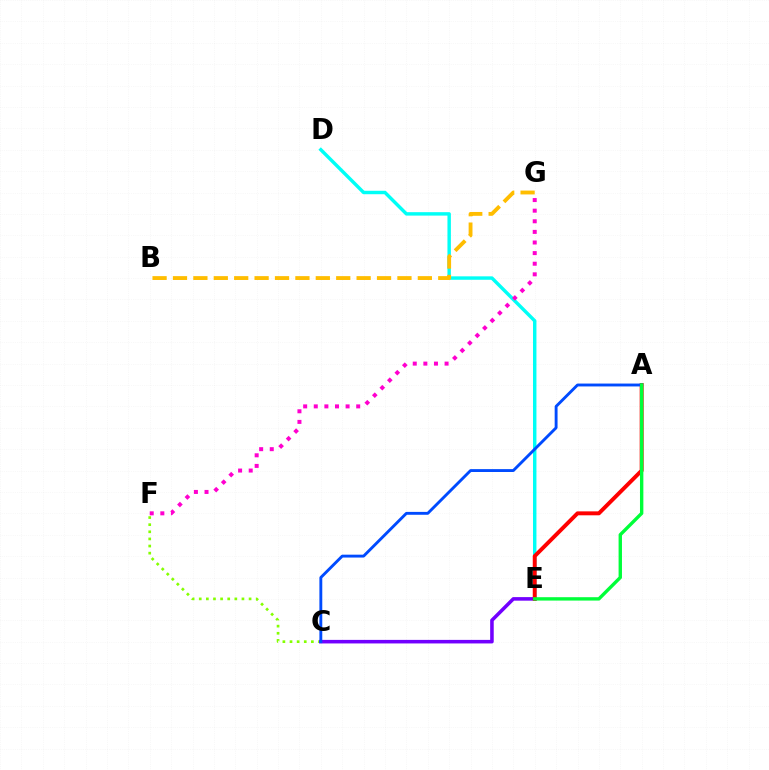{('C', 'F'): [{'color': '#84ff00', 'line_style': 'dotted', 'thickness': 1.93}], ('D', 'E'): [{'color': '#00fff6', 'line_style': 'solid', 'thickness': 2.47}], ('C', 'E'): [{'color': '#7200ff', 'line_style': 'solid', 'thickness': 2.56}], ('F', 'G'): [{'color': '#ff00cf', 'line_style': 'dotted', 'thickness': 2.88}], ('A', 'E'): [{'color': '#ff0000', 'line_style': 'solid', 'thickness': 2.83}, {'color': '#00ff39', 'line_style': 'solid', 'thickness': 2.44}], ('A', 'C'): [{'color': '#004bff', 'line_style': 'solid', 'thickness': 2.07}], ('B', 'G'): [{'color': '#ffbd00', 'line_style': 'dashed', 'thickness': 2.77}]}